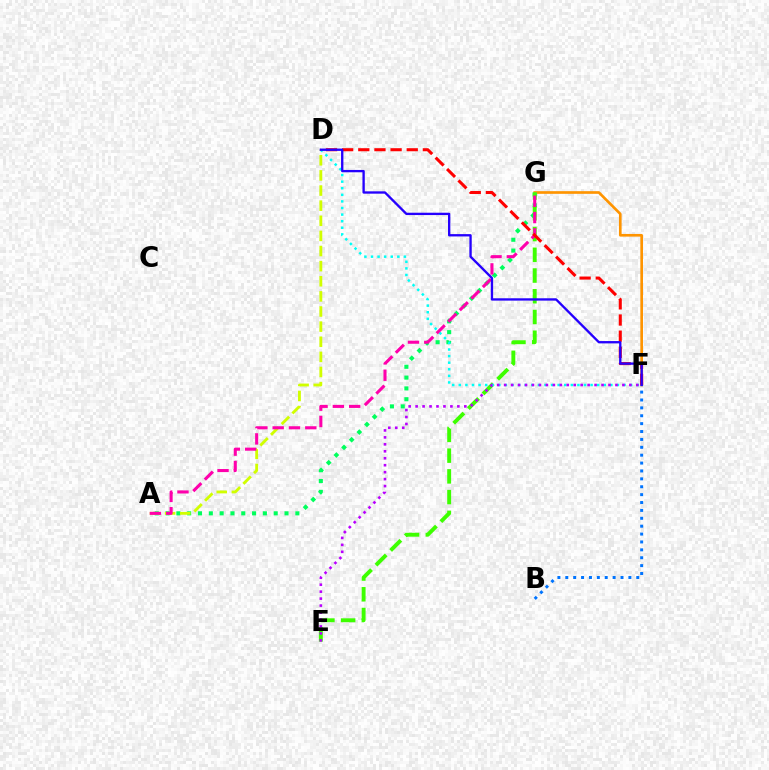{('F', 'G'): [{'color': '#ff9400', 'line_style': 'solid', 'thickness': 1.92}], ('A', 'G'): [{'color': '#00ff5c', 'line_style': 'dotted', 'thickness': 2.94}, {'color': '#ff00ac', 'line_style': 'dashed', 'thickness': 2.22}], ('B', 'F'): [{'color': '#0074ff', 'line_style': 'dotted', 'thickness': 2.14}], ('A', 'D'): [{'color': '#d1ff00', 'line_style': 'dashed', 'thickness': 2.05}], ('E', 'G'): [{'color': '#3dff00', 'line_style': 'dashed', 'thickness': 2.82}], ('D', 'F'): [{'color': '#00fff6', 'line_style': 'dotted', 'thickness': 1.79}, {'color': '#ff0000', 'line_style': 'dashed', 'thickness': 2.19}, {'color': '#2500ff', 'line_style': 'solid', 'thickness': 1.68}], ('E', 'F'): [{'color': '#b900ff', 'line_style': 'dotted', 'thickness': 1.89}]}